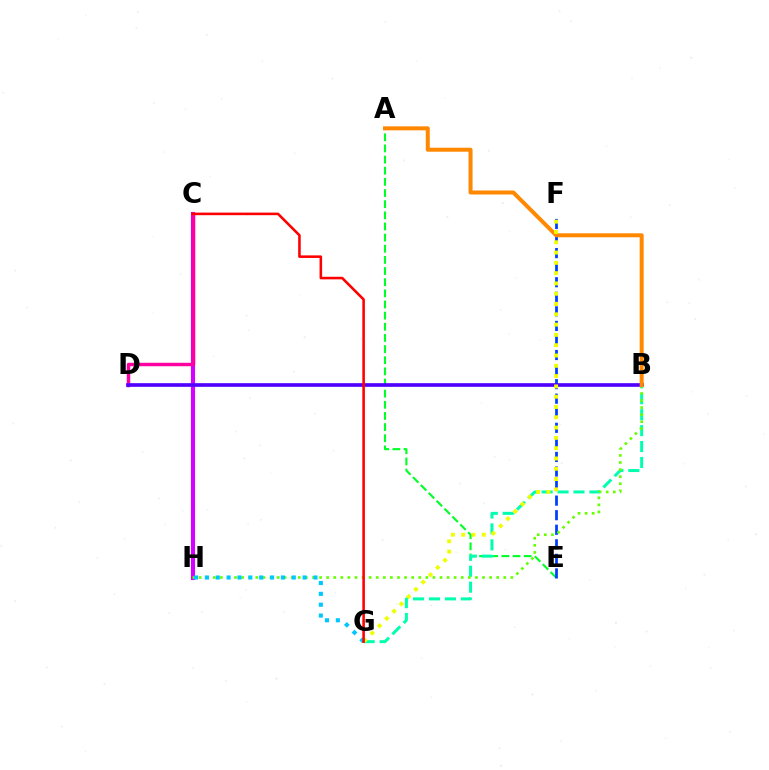{('C', 'H'): [{'color': '#d600ff', 'line_style': 'solid', 'thickness': 2.95}], ('A', 'E'): [{'color': '#00ff27', 'line_style': 'dashed', 'thickness': 1.51}], ('E', 'F'): [{'color': '#003fff', 'line_style': 'dashed', 'thickness': 1.98}], ('B', 'G'): [{'color': '#00ffaf', 'line_style': 'dashed', 'thickness': 2.16}], ('B', 'H'): [{'color': '#66ff00', 'line_style': 'dotted', 'thickness': 1.92}], ('C', 'D'): [{'color': '#ff00a0', 'line_style': 'solid', 'thickness': 2.49}], ('B', 'D'): [{'color': '#4f00ff', 'line_style': 'solid', 'thickness': 2.63}], ('A', 'B'): [{'color': '#ff8800', 'line_style': 'solid', 'thickness': 2.87}], ('F', 'G'): [{'color': '#eeff00', 'line_style': 'dotted', 'thickness': 2.8}], ('G', 'H'): [{'color': '#00c7ff', 'line_style': 'dotted', 'thickness': 2.95}], ('C', 'G'): [{'color': '#ff0000', 'line_style': 'solid', 'thickness': 1.85}]}